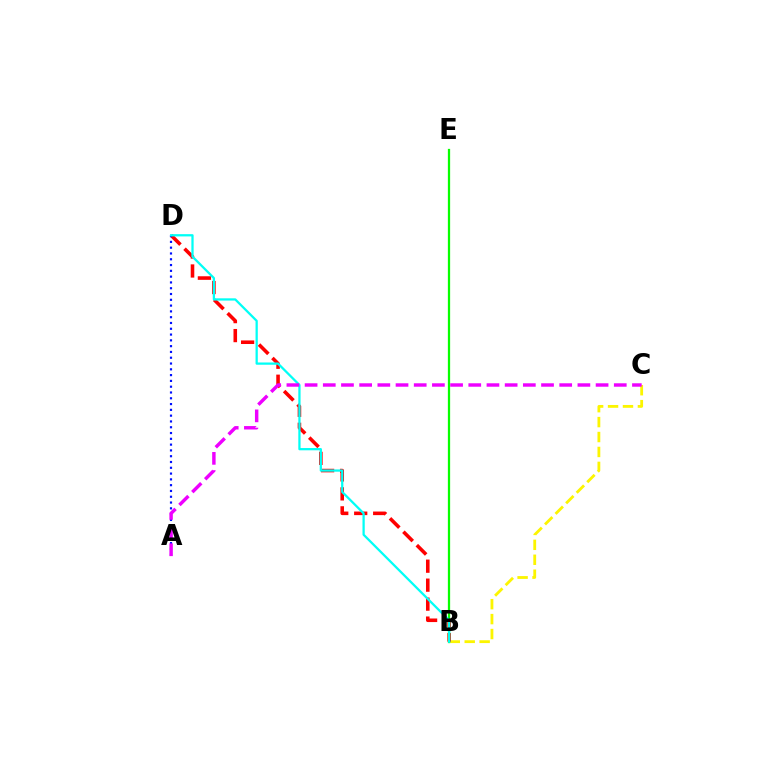{('B', 'C'): [{'color': '#fcf500', 'line_style': 'dashed', 'thickness': 2.03}], ('B', 'D'): [{'color': '#ff0000', 'line_style': 'dashed', 'thickness': 2.58}, {'color': '#00fff6', 'line_style': 'solid', 'thickness': 1.63}], ('A', 'D'): [{'color': '#0010ff', 'line_style': 'dotted', 'thickness': 1.57}], ('B', 'E'): [{'color': '#08ff00', 'line_style': 'solid', 'thickness': 1.63}], ('A', 'C'): [{'color': '#ee00ff', 'line_style': 'dashed', 'thickness': 2.47}]}